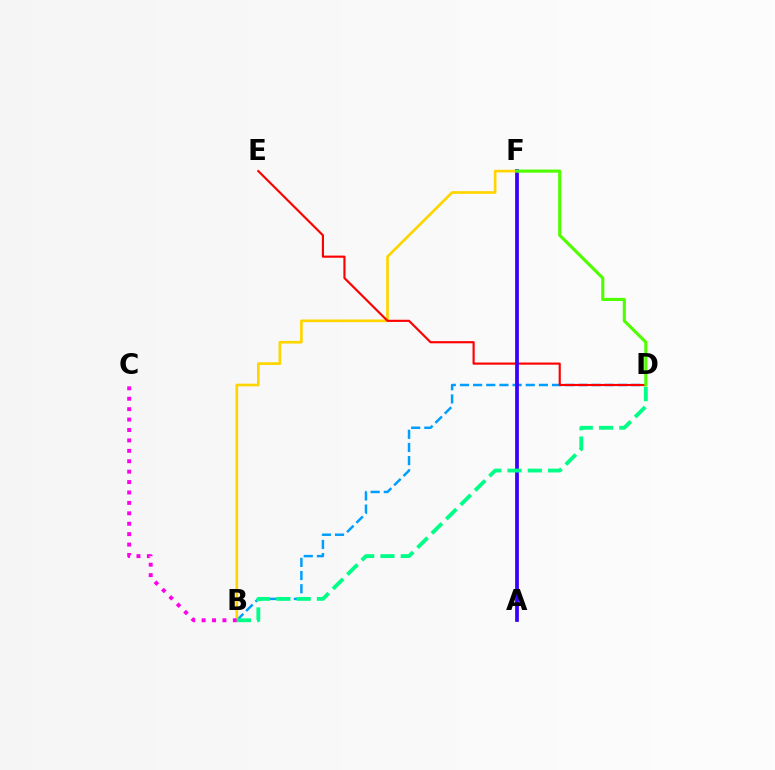{('B', 'D'): [{'color': '#009eff', 'line_style': 'dashed', 'thickness': 1.79}, {'color': '#00ff86', 'line_style': 'dashed', 'thickness': 2.76}], ('B', 'F'): [{'color': '#ffd500', 'line_style': 'solid', 'thickness': 1.93}], ('B', 'C'): [{'color': '#ff00ed', 'line_style': 'dotted', 'thickness': 2.83}], ('D', 'E'): [{'color': '#ff0000', 'line_style': 'solid', 'thickness': 1.55}], ('A', 'F'): [{'color': '#3700ff', 'line_style': 'solid', 'thickness': 2.7}], ('D', 'F'): [{'color': '#4fff00', 'line_style': 'solid', 'thickness': 2.25}]}